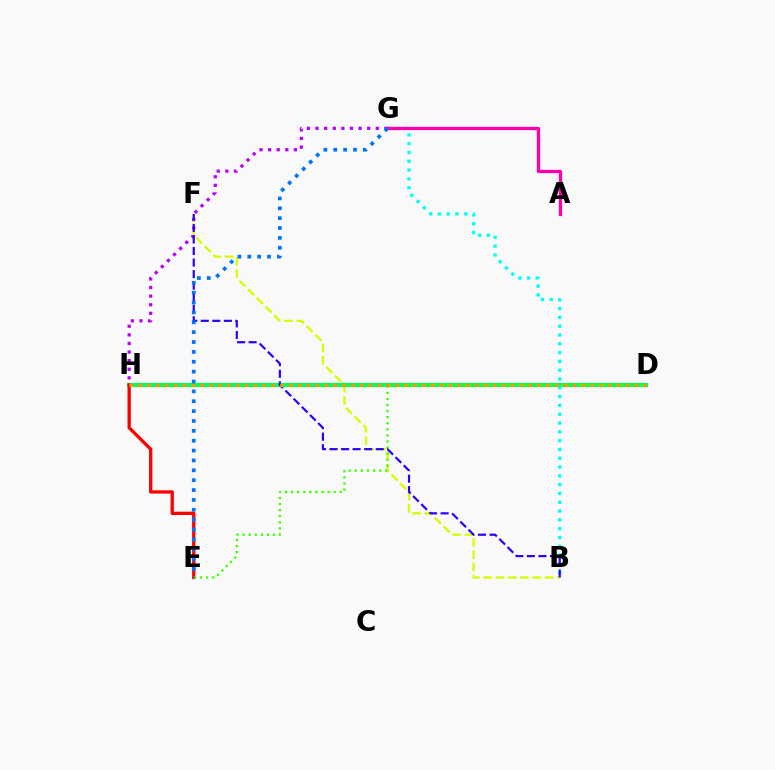{('B', 'F'): [{'color': '#d1ff00', 'line_style': 'dashed', 'thickness': 1.67}, {'color': '#2500ff', 'line_style': 'dashed', 'thickness': 1.57}], ('D', 'H'): [{'color': '#00ff5c', 'line_style': 'solid', 'thickness': 2.98}, {'color': '#ff9400', 'line_style': 'dotted', 'thickness': 2.41}], ('E', 'H'): [{'color': '#ff0000', 'line_style': 'solid', 'thickness': 2.38}], ('B', 'G'): [{'color': '#00fff6', 'line_style': 'dotted', 'thickness': 2.39}], ('G', 'H'): [{'color': '#b900ff', 'line_style': 'dotted', 'thickness': 2.34}], ('D', 'E'): [{'color': '#3dff00', 'line_style': 'dotted', 'thickness': 1.65}], ('A', 'G'): [{'color': '#ff00ac', 'line_style': 'solid', 'thickness': 2.36}], ('E', 'G'): [{'color': '#0074ff', 'line_style': 'dotted', 'thickness': 2.68}]}